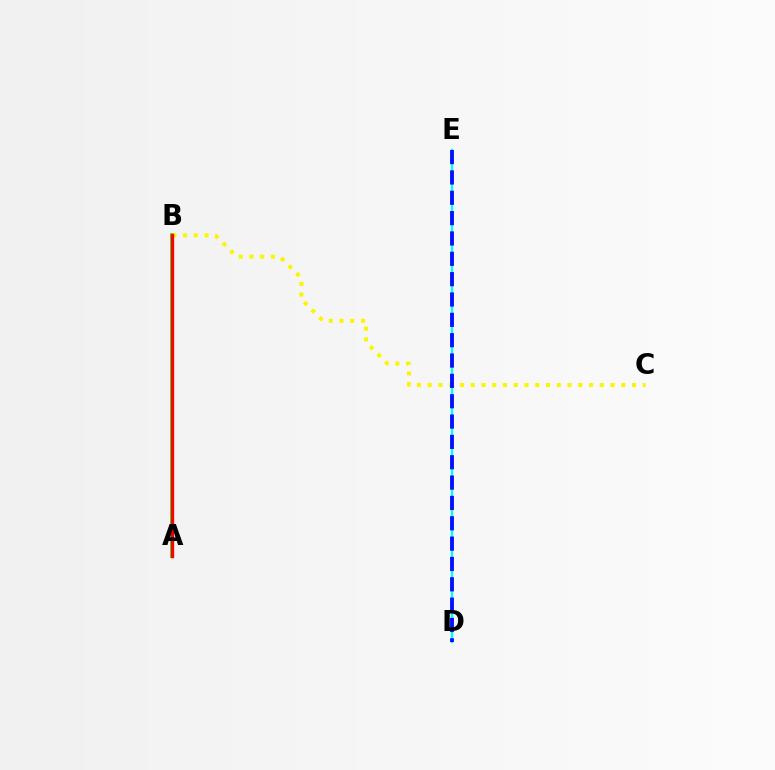{('A', 'B'): [{'color': '#ee00ff', 'line_style': 'solid', 'thickness': 1.58}, {'color': '#08ff00', 'line_style': 'solid', 'thickness': 2.61}, {'color': '#ff0000', 'line_style': 'solid', 'thickness': 2.42}], ('B', 'C'): [{'color': '#fcf500', 'line_style': 'dotted', 'thickness': 2.92}], ('D', 'E'): [{'color': '#00fff6', 'line_style': 'solid', 'thickness': 1.69}, {'color': '#0010ff', 'line_style': 'dashed', 'thickness': 2.76}]}